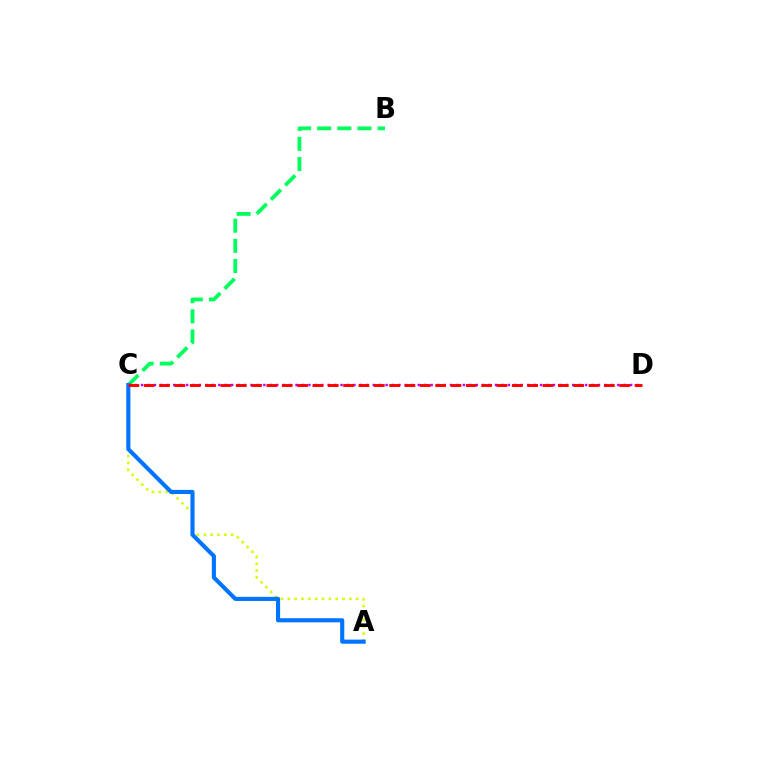{('B', 'C'): [{'color': '#00ff5c', 'line_style': 'dashed', 'thickness': 2.74}], ('A', 'C'): [{'color': '#d1ff00', 'line_style': 'dotted', 'thickness': 1.86}, {'color': '#0074ff', 'line_style': 'solid', 'thickness': 2.96}], ('C', 'D'): [{'color': '#b900ff', 'line_style': 'dotted', 'thickness': 1.75}, {'color': '#ff0000', 'line_style': 'dashed', 'thickness': 2.08}]}